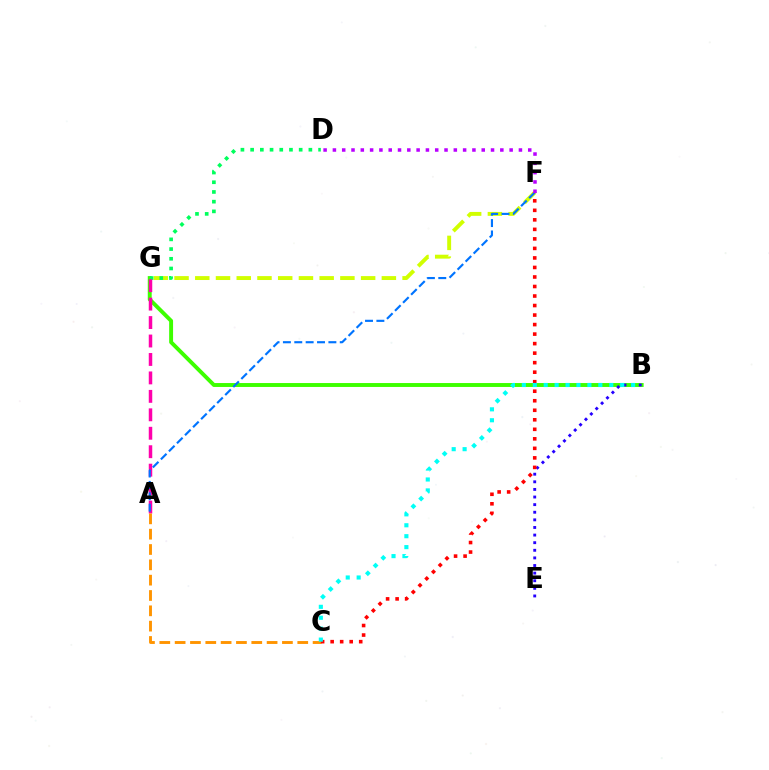{('B', 'G'): [{'color': '#3dff00', 'line_style': 'solid', 'thickness': 2.82}], ('F', 'G'): [{'color': '#d1ff00', 'line_style': 'dashed', 'thickness': 2.82}], ('D', 'G'): [{'color': '#00ff5c', 'line_style': 'dotted', 'thickness': 2.64}], ('A', 'G'): [{'color': '#ff00ac', 'line_style': 'dashed', 'thickness': 2.51}], ('B', 'E'): [{'color': '#2500ff', 'line_style': 'dotted', 'thickness': 2.07}], ('A', 'C'): [{'color': '#ff9400', 'line_style': 'dashed', 'thickness': 2.08}], ('A', 'F'): [{'color': '#0074ff', 'line_style': 'dashed', 'thickness': 1.54}], ('C', 'F'): [{'color': '#ff0000', 'line_style': 'dotted', 'thickness': 2.59}], ('B', 'C'): [{'color': '#00fff6', 'line_style': 'dotted', 'thickness': 2.97}], ('D', 'F'): [{'color': '#b900ff', 'line_style': 'dotted', 'thickness': 2.53}]}